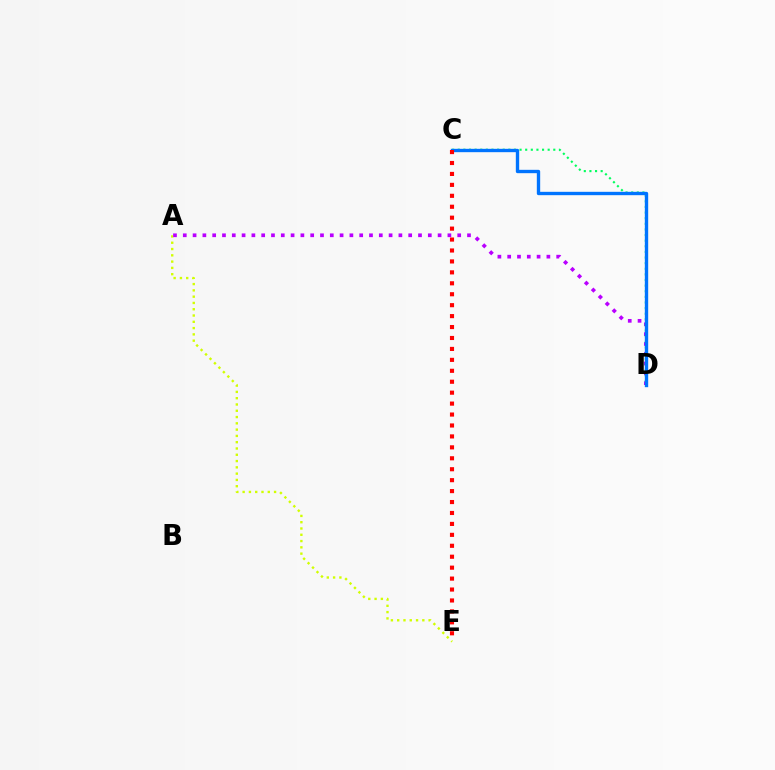{('A', 'E'): [{'color': '#d1ff00', 'line_style': 'dotted', 'thickness': 1.71}], ('A', 'D'): [{'color': '#b900ff', 'line_style': 'dotted', 'thickness': 2.66}], ('C', 'D'): [{'color': '#00ff5c', 'line_style': 'dotted', 'thickness': 1.53}, {'color': '#0074ff', 'line_style': 'solid', 'thickness': 2.42}], ('C', 'E'): [{'color': '#ff0000', 'line_style': 'dotted', 'thickness': 2.97}]}